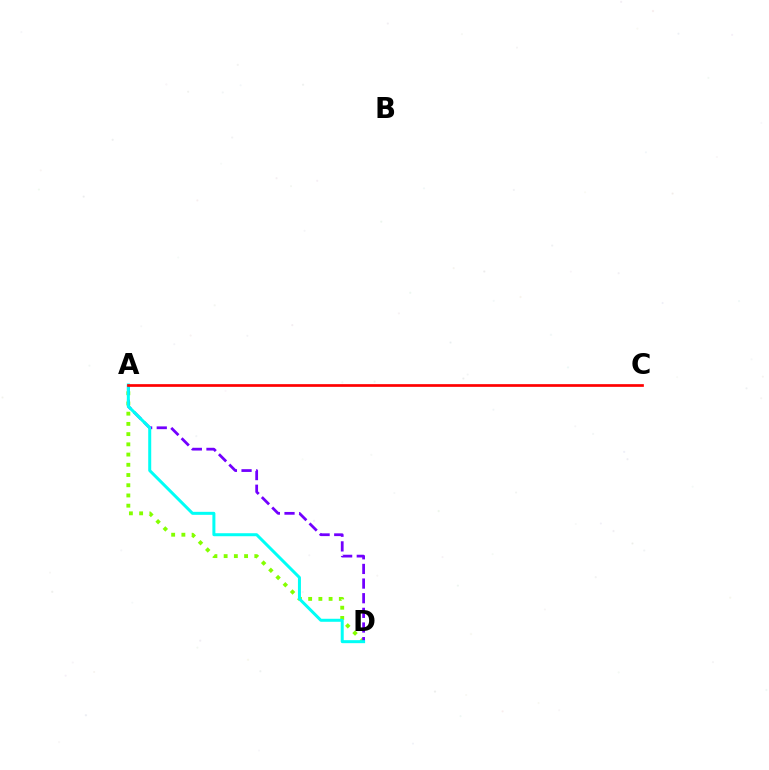{('A', 'D'): [{'color': '#84ff00', 'line_style': 'dotted', 'thickness': 2.78}, {'color': '#7200ff', 'line_style': 'dashed', 'thickness': 1.99}, {'color': '#00fff6', 'line_style': 'solid', 'thickness': 2.16}], ('A', 'C'): [{'color': '#ff0000', 'line_style': 'solid', 'thickness': 1.95}]}